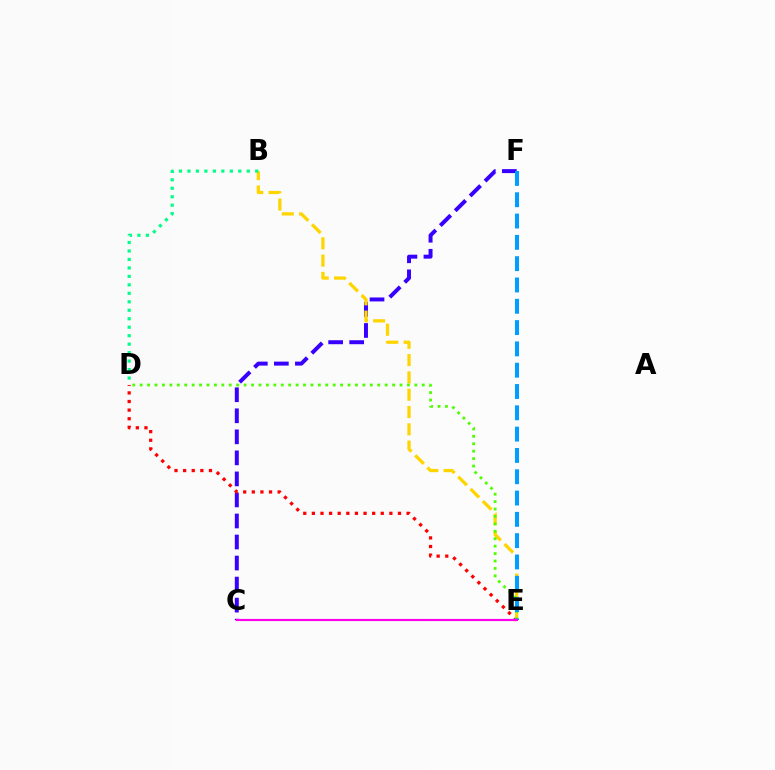{('C', 'F'): [{'color': '#3700ff', 'line_style': 'dashed', 'thickness': 2.86}], ('D', 'E'): [{'color': '#ff0000', 'line_style': 'dotted', 'thickness': 2.34}, {'color': '#4fff00', 'line_style': 'dotted', 'thickness': 2.02}], ('B', 'E'): [{'color': '#ffd500', 'line_style': 'dashed', 'thickness': 2.35}], ('E', 'F'): [{'color': '#009eff', 'line_style': 'dashed', 'thickness': 2.89}], ('C', 'E'): [{'color': '#ff00ed', 'line_style': 'solid', 'thickness': 1.57}], ('B', 'D'): [{'color': '#00ff86', 'line_style': 'dotted', 'thickness': 2.3}]}